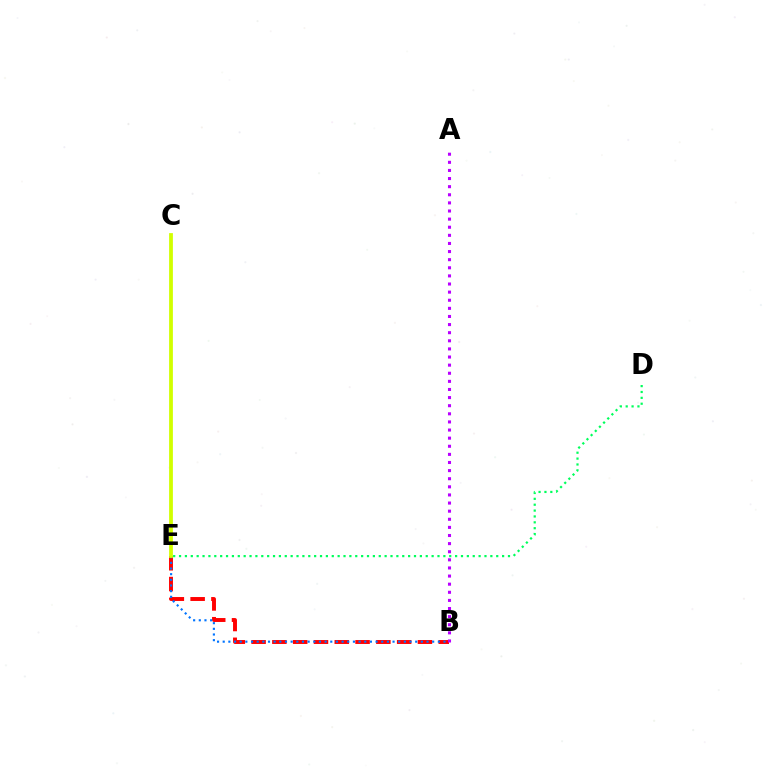{('B', 'E'): [{'color': '#ff0000', 'line_style': 'dashed', 'thickness': 2.82}, {'color': '#0074ff', 'line_style': 'dotted', 'thickness': 1.54}], ('D', 'E'): [{'color': '#00ff5c', 'line_style': 'dotted', 'thickness': 1.6}], ('A', 'B'): [{'color': '#b900ff', 'line_style': 'dotted', 'thickness': 2.2}], ('C', 'E'): [{'color': '#d1ff00', 'line_style': 'solid', 'thickness': 2.72}]}